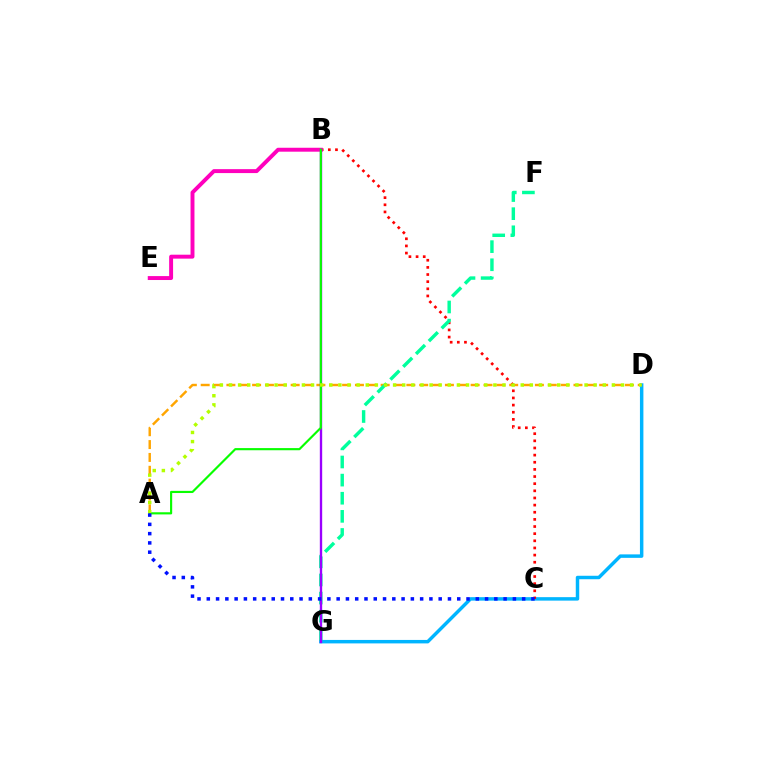{('D', 'G'): [{'color': '#00b5ff', 'line_style': 'solid', 'thickness': 2.49}], ('B', 'C'): [{'color': '#ff0000', 'line_style': 'dotted', 'thickness': 1.94}], ('A', 'D'): [{'color': '#ffa500', 'line_style': 'dashed', 'thickness': 1.75}, {'color': '#b3ff00', 'line_style': 'dotted', 'thickness': 2.48}], ('F', 'G'): [{'color': '#00ff9d', 'line_style': 'dashed', 'thickness': 2.46}], ('B', 'E'): [{'color': '#ff00bd', 'line_style': 'solid', 'thickness': 2.83}], ('B', 'G'): [{'color': '#9b00ff', 'line_style': 'solid', 'thickness': 1.69}], ('A', 'B'): [{'color': '#08ff00', 'line_style': 'solid', 'thickness': 1.55}], ('A', 'C'): [{'color': '#0010ff', 'line_style': 'dotted', 'thickness': 2.52}]}